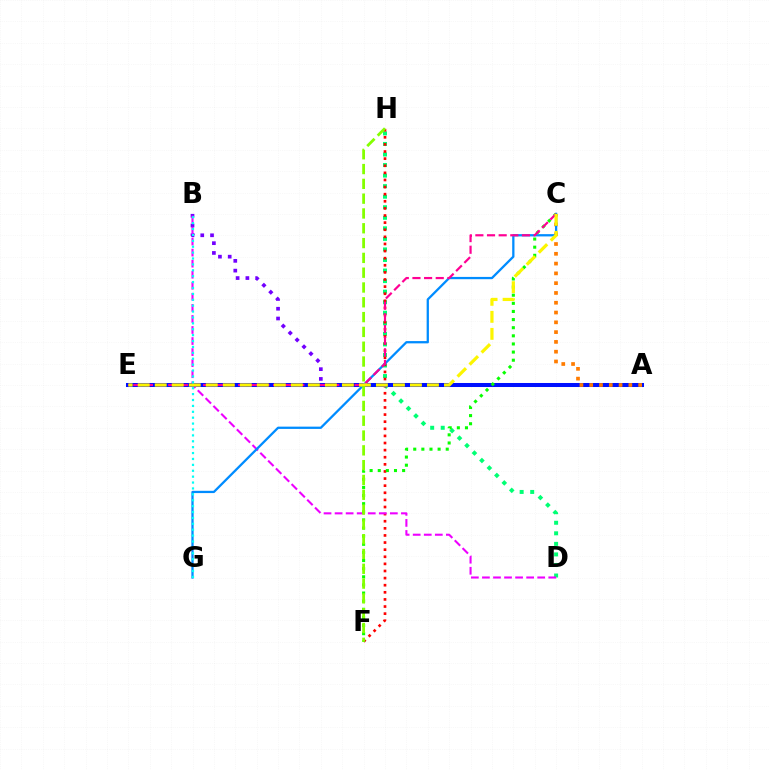{('D', 'H'): [{'color': '#00ff74', 'line_style': 'dotted', 'thickness': 2.87}], ('F', 'H'): [{'color': '#ff0000', 'line_style': 'dotted', 'thickness': 1.93}, {'color': '#84ff00', 'line_style': 'dashed', 'thickness': 2.01}], ('A', 'B'): [{'color': '#7200ff', 'line_style': 'dotted', 'thickness': 2.65}], ('B', 'D'): [{'color': '#ee00ff', 'line_style': 'dashed', 'thickness': 1.5}], ('A', 'E'): [{'color': '#0010ff', 'line_style': 'solid', 'thickness': 2.9}], ('A', 'C'): [{'color': '#ff7c00', 'line_style': 'dotted', 'thickness': 2.66}], ('C', 'G'): [{'color': '#008cff', 'line_style': 'solid', 'thickness': 1.64}], ('C', 'F'): [{'color': '#08ff00', 'line_style': 'dotted', 'thickness': 2.21}], ('C', 'E'): [{'color': '#ff0094', 'line_style': 'dashed', 'thickness': 1.58}, {'color': '#fcf500', 'line_style': 'dashed', 'thickness': 2.31}], ('B', 'G'): [{'color': '#00fff6', 'line_style': 'dotted', 'thickness': 1.6}]}